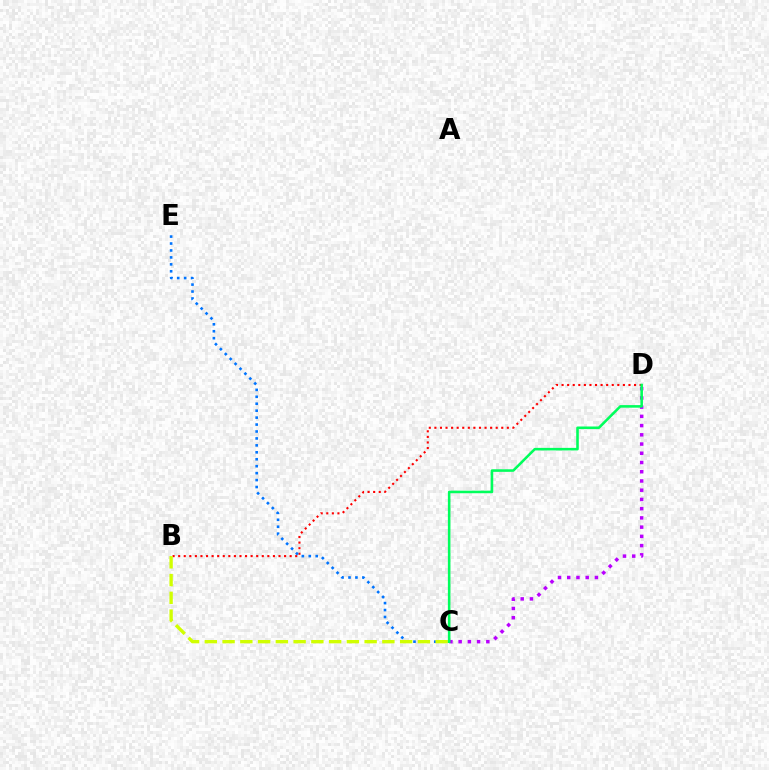{('B', 'D'): [{'color': '#ff0000', 'line_style': 'dotted', 'thickness': 1.51}], ('C', 'E'): [{'color': '#0074ff', 'line_style': 'dotted', 'thickness': 1.89}], ('B', 'C'): [{'color': '#d1ff00', 'line_style': 'dashed', 'thickness': 2.41}], ('C', 'D'): [{'color': '#b900ff', 'line_style': 'dotted', 'thickness': 2.51}, {'color': '#00ff5c', 'line_style': 'solid', 'thickness': 1.85}]}